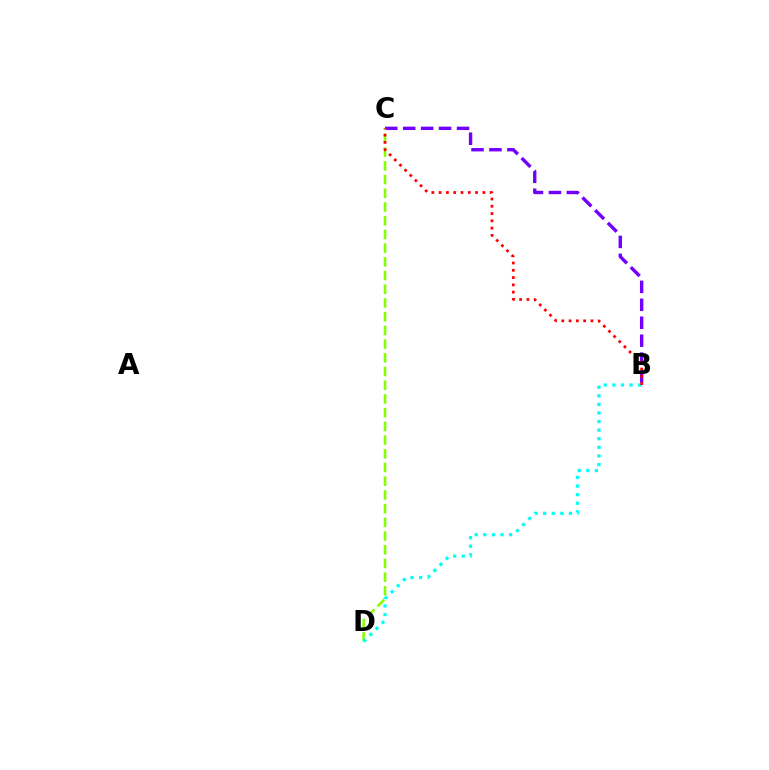{('B', 'C'): [{'color': '#7200ff', 'line_style': 'dashed', 'thickness': 2.44}, {'color': '#ff0000', 'line_style': 'dotted', 'thickness': 1.98}], ('C', 'D'): [{'color': '#84ff00', 'line_style': 'dashed', 'thickness': 1.86}], ('B', 'D'): [{'color': '#00fff6', 'line_style': 'dotted', 'thickness': 2.33}]}